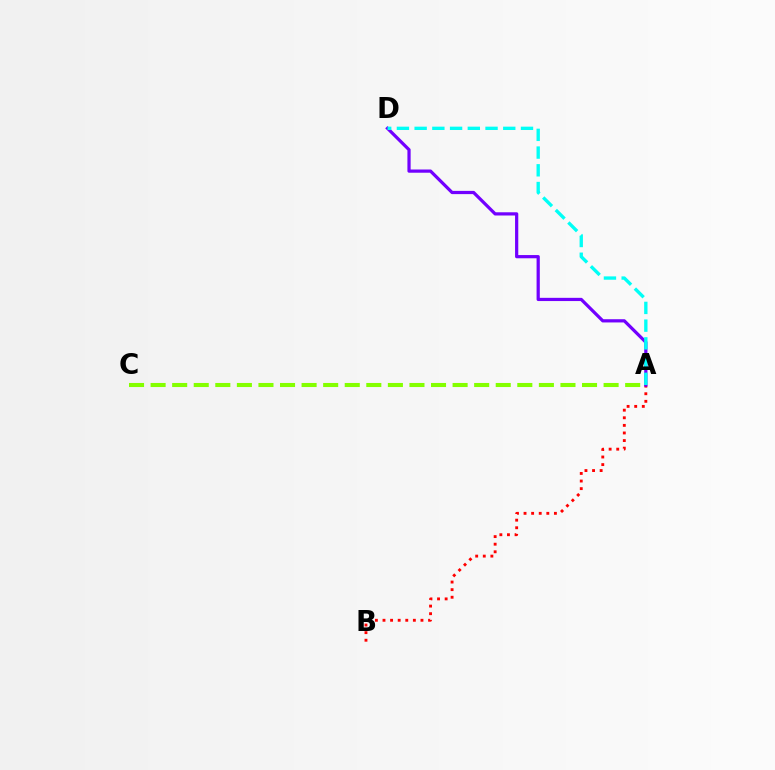{('A', 'C'): [{'color': '#84ff00', 'line_style': 'dashed', 'thickness': 2.93}], ('A', 'B'): [{'color': '#ff0000', 'line_style': 'dotted', 'thickness': 2.06}], ('A', 'D'): [{'color': '#7200ff', 'line_style': 'solid', 'thickness': 2.32}, {'color': '#00fff6', 'line_style': 'dashed', 'thickness': 2.41}]}